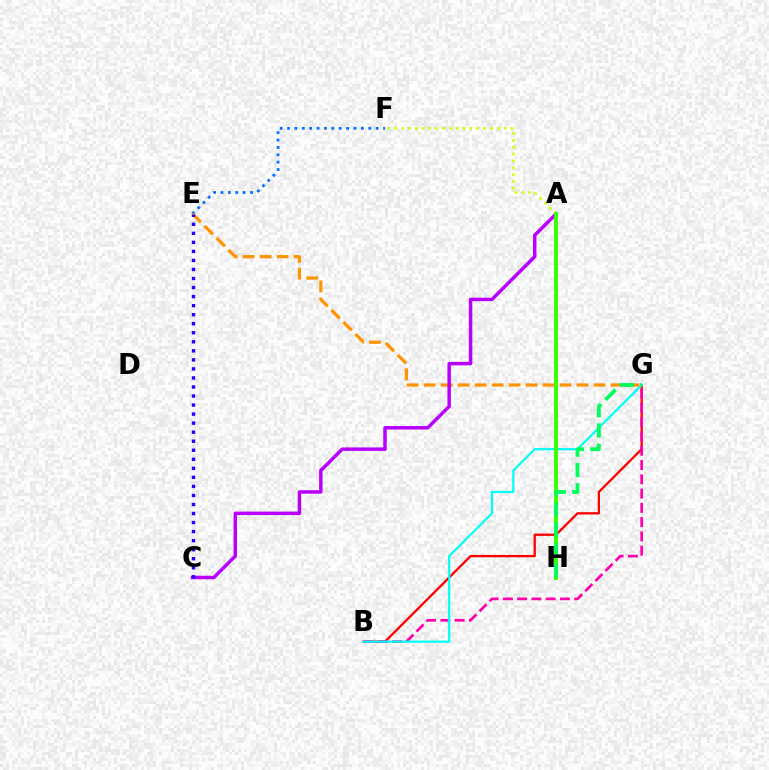{('B', 'G'): [{'color': '#ff0000', 'line_style': 'solid', 'thickness': 1.66}, {'color': '#ff00ac', 'line_style': 'dashed', 'thickness': 1.94}, {'color': '#00fff6', 'line_style': 'solid', 'thickness': 1.59}], ('E', 'F'): [{'color': '#0074ff', 'line_style': 'dotted', 'thickness': 2.01}], ('A', 'F'): [{'color': '#d1ff00', 'line_style': 'dotted', 'thickness': 1.85}], ('E', 'G'): [{'color': '#ff9400', 'line_style': 'dashed', 'thickness': 2.31}], ('A', 'C'): [{'color': '#b900ff', 'line_style': 'solid', 'thickness': 2.5}], ('C', 'E'): [{'color': '#2500ff', 'line_style': 'dotted', 'thickness': 2.46}], ('A', 'H'): [{'color': '#3dff00', 'line_style': 'solid', 'thickness': 2.88}], ('G', 'H'): [{'color': '#00ff5c', 'line_style': 'dashed', 'thickness': 2.76}]}